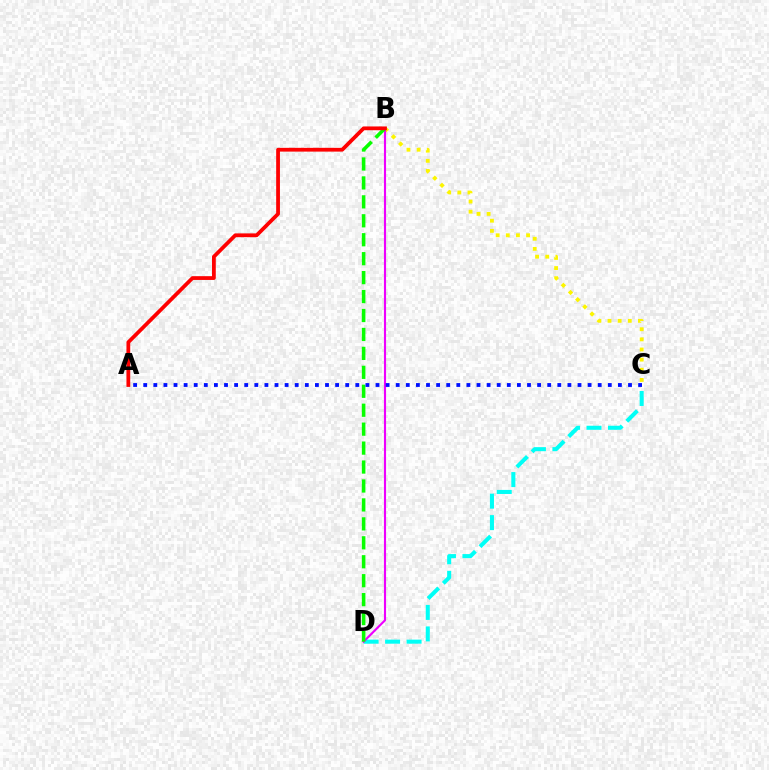{('B', 'C'): [{'color': '#fcf500', 'line_style': 'dotted', 'thickness': 2.75}], ('C', 'D'): [{'color': '#00fff6', 'line_style': 'dashed', 'thickness': 2.92}], ('B', 'D'): [{'color': '#ee00ff', 'line_style': 'solid', 'thickness': 1.54}, {'color': '#08ff00', 'line_style': 'dashed', 'thickness': 2.57}], ('A', 'B'): [{'color': '#ff0000', 'line_style': 'solid', 'thickness': 2.72}], ('A', 'C'): [{'color': '#0010ff', 'line_style': 'dotted', 'thickness': 2.74}]}